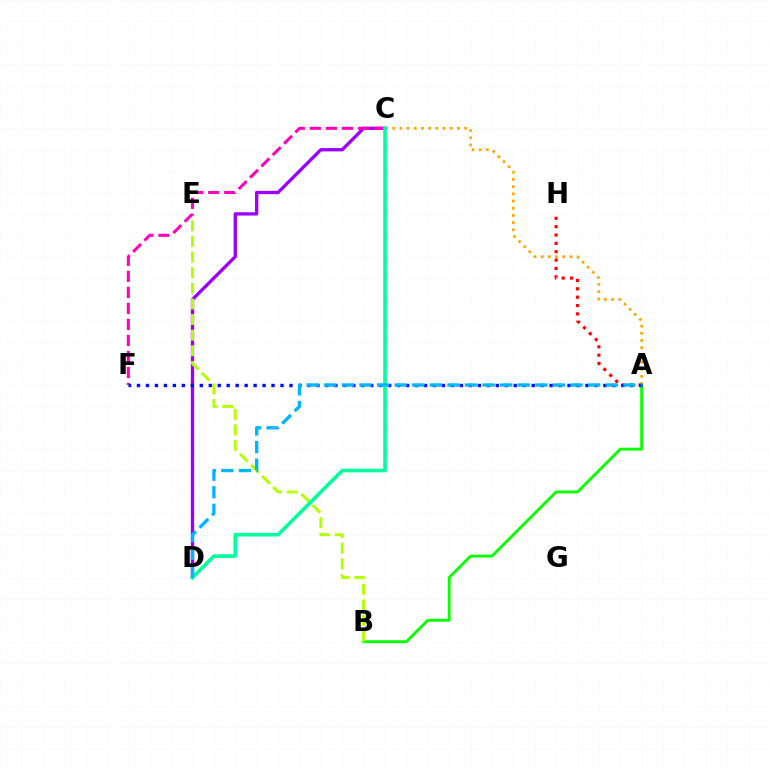{('A', 'C'): [{'color': '#ffa500', 'line_style': 'dotted', 'thickness': 1.95}], ('C', 'D'): [{'color': '#9b00ff', 'line_style': 'solid', 'thickness': 2.4}, {'color': '#00ff9d', 'line_style': 'solid', 'thickness': 2.61}], ('A', 'H'): [{'color': '#ff0000', 'line_style': 'dotted', 'thickness': 2.27}], ('A', 'B'): [{'color': '#08ff00', 'line_style': 'solid', 'thickness': 2.06}], ('B', 'E'): [{'color': '#b3ff00', 'line_style': 'dashed', 'thickness': 2.12}], ('C', 'F'): [{'color': '#ff00bd', 'line_style': 'dashed', 'thickness': 2.18}], ('A', 'F'): [{'color': '#0010ff', 'line_style': 'dotted', 'thickness': 2.44}], ('A', 'D'): [{'color': '#00b5ff', 'line_style': 'dashed', 'thickness': 2.39}]}